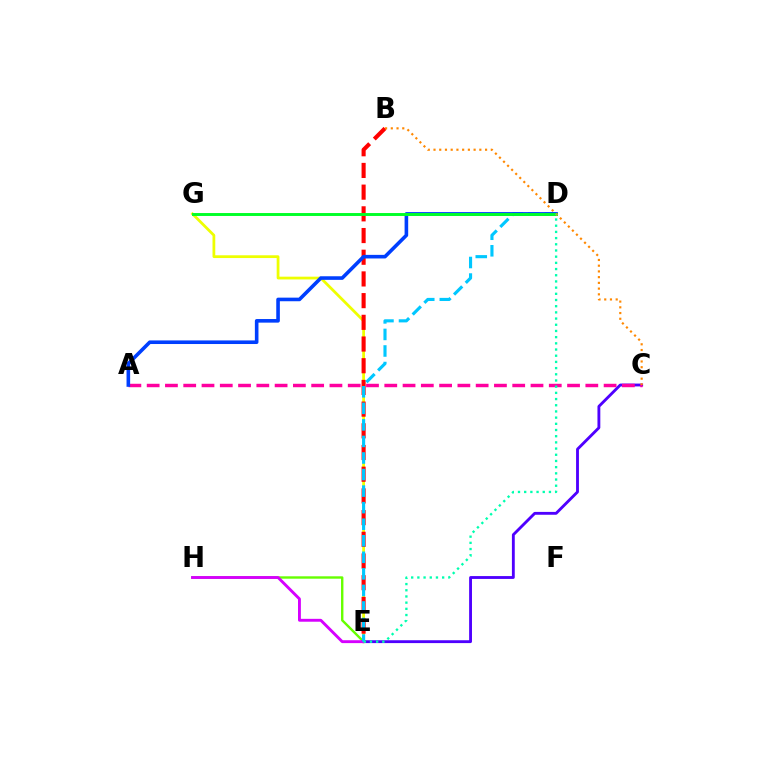{('C', 'E'): [{'color': '#4f00ff', 'line_style': 'solid', 'thickness': 2.05}], ('A', 'C'): [{'color': '#ff00a0', 'line_style': 'dashed', 'thickness': 2.48}], ('E', 'H'): [{'color': '#66ff00', 'line_style': 'solid', 'thickness': 1.73}, {'color': '#d600ff', 'line_style': 'solid', 'thickness': 2.08}], ('E', 'G'): [{'color': '#eeff00', 'line_style': 'solid', 'thickness': 1.99}], ('B', 'E'): [{'color': '#ff0000', 'line_style': 'dashed', 'thickness': 2.95}], ('D', 'E'): [{'color': '#00c7ff', 'line_style': 'dashed', 'thickness': 2.25}, {'color': '#00ffaf', 'line_style': 'dotted', 'thickness': 1.68}], ('A', 'D'): [{'color': '#003fff', 'line_style': 'solid', 'thickness': 2.59}], ('D', 'G'): [{'color': '#00ff27', 'line_style': 'solid', 'thickness': 2.1}], ('B', 'C'): [{'color': '#ff8800', 'line_style': 'dotted', 'thickness': 1.56}]}